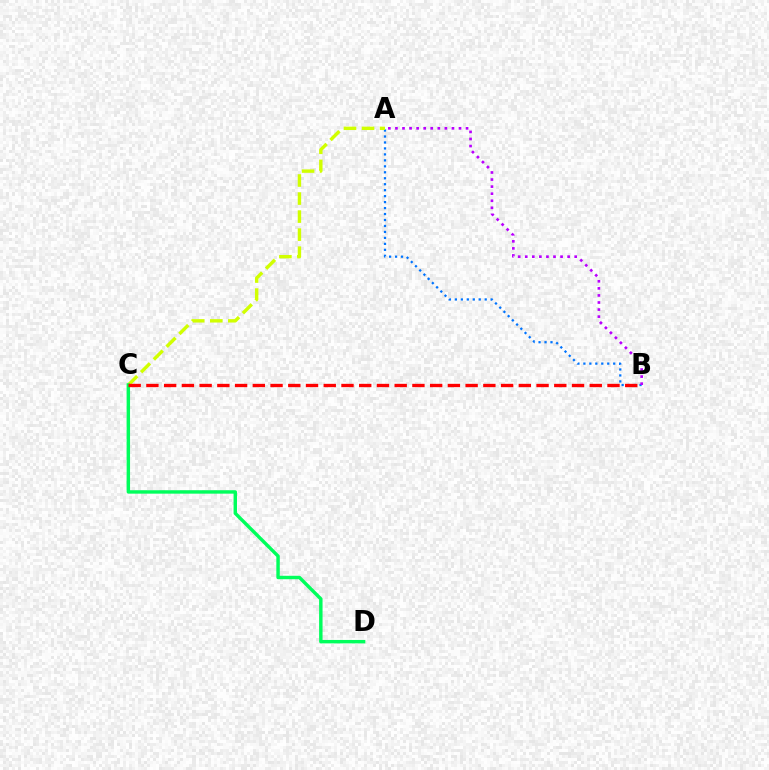{('A', 'B'): [{'color': '#0074ff', 'line_style': 'dotted', 'thickness': 1.62}, {'color': '#b900ff', 'line_style': 'dotted', 'thickness': 1.92}], ('A', 'C'): [{'color': '#d1ff00', 'line_style': 'dashed', 'thickness': 2.45}], ('C', 'D'): [{'color': '#00ff5c', 'line_style': 'solid', 'thickness': 2.47}], ('B', 'C'): [{'color': '#ff0000', 'line_style': 'dashed', 'thickness': 2.41}]}